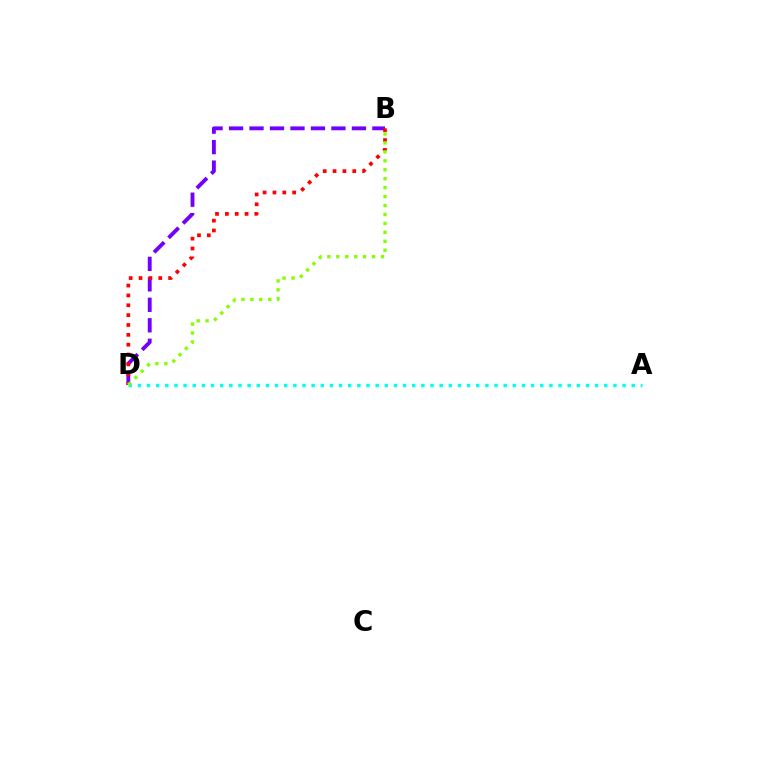{('B', 'D'): [{'color': '#7200ff', 'line_style': 'dashed', 'thickness': 2.78}, {'color': '#ff0000', 'line_style': 'dotted', 'thickness': 2.68}, {'color': '#84ff00', 'line_style': 'dotted', 'thickness': 2.43}], ('A', 'D'): [{'color': '#00fff6', 'line_style': 'dotted', 'thickness': 2.48}]}